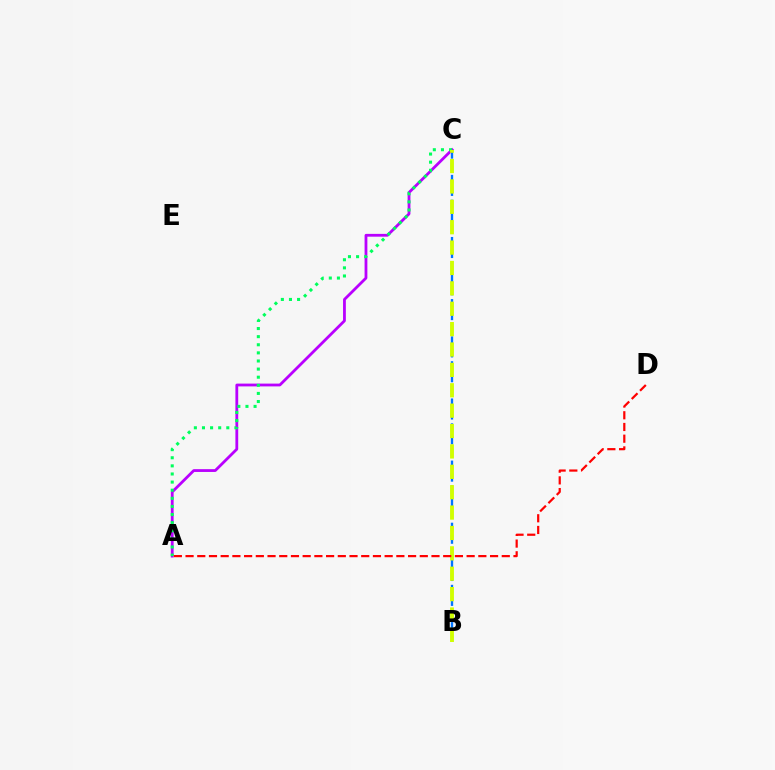{('B', 'C'): [{'color': '#0074ff', 'line_style': 'dashed', 'thickness': 1.69}, {'color': '#d1ff00', 'line_style': 'dashed', 'thickness': 2.77}], ('A', 'C'): [{'color': '#b900ff', 'line_style': 'solid', 'thickness': 2.01}, {'color': '#00ff5c', 'line_style': 'dotted', 'thickness': 2.2}], ('A', 'D'): [{'color': '#ff0000', 'line_style': 'dashed', 'thickness': 1.59}]}